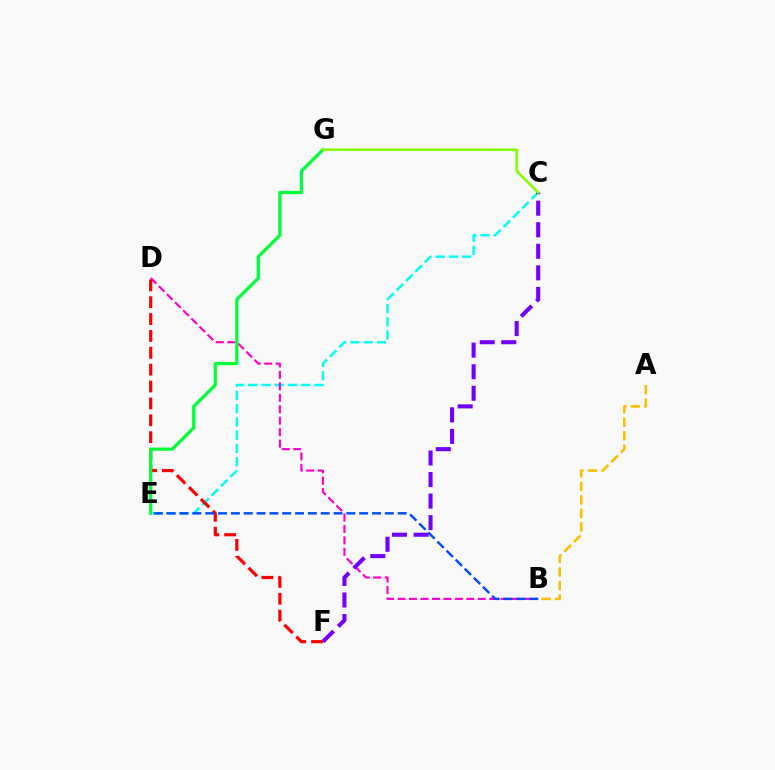{('C', 'E'): [{'color': '#00fff6', 'line_style': 'dashed', 'thickness': 1.8}], ('B', 'D'): [{'color': '#ff00cf', 'line_style': 'dashed', 'thickness': 1.56}], ('D', 'F'): [{'color': '#ff0000', 'line_style': 'dashed', 'thickness': 2.29}], ('E', 'G'): [{'color': '#00ff39', 'line_style': 'solid', 'thickness': 2.33}], ('A', 'B'): [{'color': '#ffbd00', 'line_style': 'dashed', 'thickness': 1.84}], ('B', 'E'): [{'color': '#004bff', 'line_style': 'dashed', 'thickness': 1.74}], ('C', 'F'): [{'color': '#7200ff', 'line_style': 'dashed', 'thickness': 2.93}], ('C', 'G'): [{'color': '#84ff00', 'line_style': 'solid', 'thickness': 1.85}]}